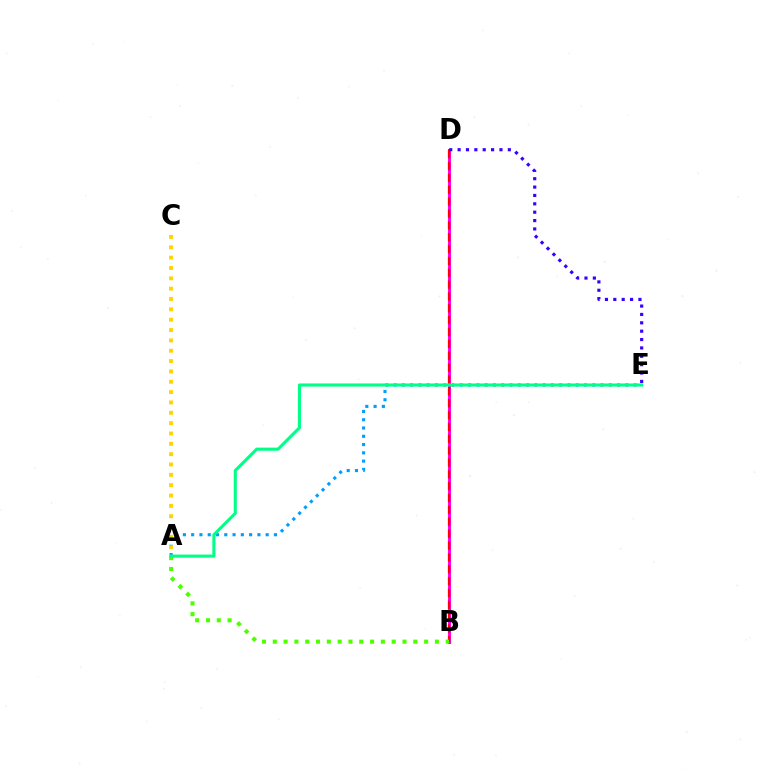{('B', 'D'): [{'color': '#ff00ed', 'line_style': 'solid', 'thickness': 2.15}, {'color': '#ff0000', 'line_style': 'dashed', 'thickness': 1.61}], ('D', 'E'): [{'color': '#3700ff', 'line_style': 'dotted', 'thickness': 2.27}], ('A', 'E'): [{'color': '#009eff', 'line_style': 'dotted', 'thickness': 2.25}, {'color': '#00ff86', 'line_style': 'solid', 'thickness': 2.22}], ('A', 'B'): [{'color': '#4fff00', 'line_style': 'dotted', 'thickness': 2.94}], ('A', 'C'): [{'color': '#ffd500', 'line_style': 'dotted', 'thickness': 2.81}]}